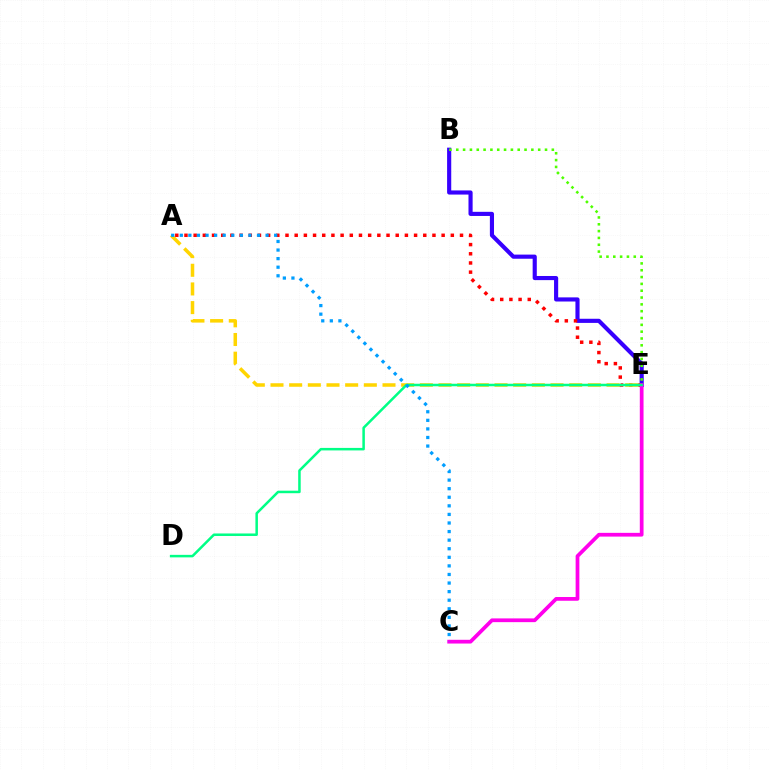{('B', 'E'): [{'color': '#3700ff', 'line_style': 'solid', 'thickness': 2.98}, {'color': '#4fff00', 'line_style': 'dotted', 'thickness': 1.85}], ('A', 'E'): [{'color': '#ff0000', 'line_style': 'dotted', 'thickness': 2.5}, {'color': '#ffd500', 'line_style': 'dashed', 'thickness': 2.54}], ('C', 'E'): [{'color': '#ff00ed', 'line_style': 'solid', 'thickness': 2.69}], ('D', 'E'): [{'color': '#00ff86', 'line_style': 'solid', 'thickness': 1.81}], ('A', 'C'): [{'color': '#009eff', 'line_style': 'dotted', 'thickness': 2.33}]}